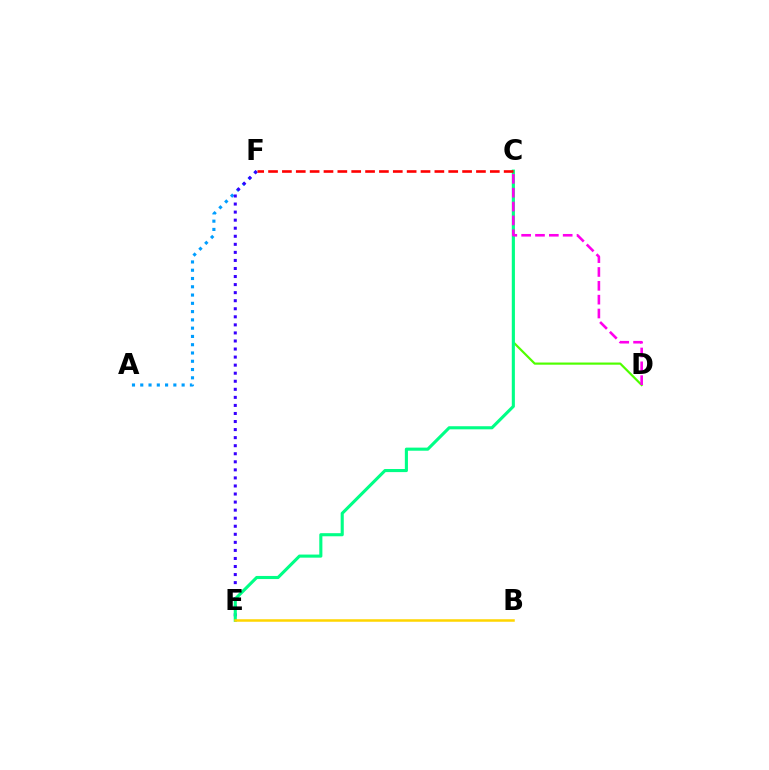{('A', 'F'): [{'color': '#009eff', 'line_style': 'dotted', 'thickness': 2.25}], ('E', 'F'): [{'color': '#3700ff', 'line_style': 'dotted', 'thickness': 2.19}], ('C', 'D'): [{'color': '#4fff00', 'line_style': 'solid', 'thickness': 1.57}, {'color': '#ff00ed', 'line_style': 'dashed', 'thickness': 1.88}], ('C', 'E'): [{'color': '#00ff86', 'line_style': 'solid', 'thickness': 2.23}], ('C', 'F'): [{'color': '#ff0000', 'line_style': 'dashed', 'thickness': 1.88}], ('B', 'E'): [{'color': '#ffd500', 'line_style': 'solid', 'thickness': 1.81}]}